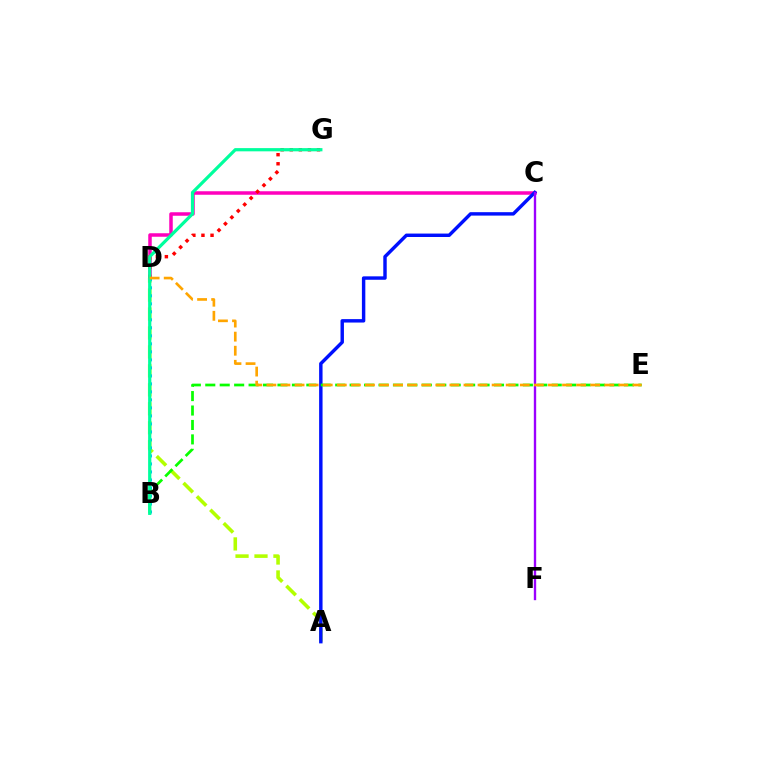{('A', 'D'): [{'color': '#b3ff00', 'line_style': 'dashed', 'thickness': 2.57}], ('C', 'D'): [{'color': '#ff00bd', 'line_style': 'solid', 'thickness': 2.52}], ('D', 'G'): [{'color': '#ff0000', 'line_style': 'dotted', 'thickness': 2.47}], ('B', 'D'): [{'color': '#00b5ff', 'line_style': 'dotted', 'thickness': 2.18}], ('A', 'C'): [{'color': '#0010ff', 'line_style': 'solid', 'thickness': 2.47}], ('C', 'F'): [{'color': '#9b00ff', 'line_style': 'solid', 'thickness': 1.7}], ('B', 'E'): [{'color': '#08ff00', 'line_style': 'dashed', 'thickness': 1.96}], ('B', 'G'): [{'color': '#00ff9d', 'line_style': 'solid', 'thickness': 2.31}], ('D', 'E'): [{'color': '#ffa500', 'line_style': 'dashed', 'thickness': 1.91}]}